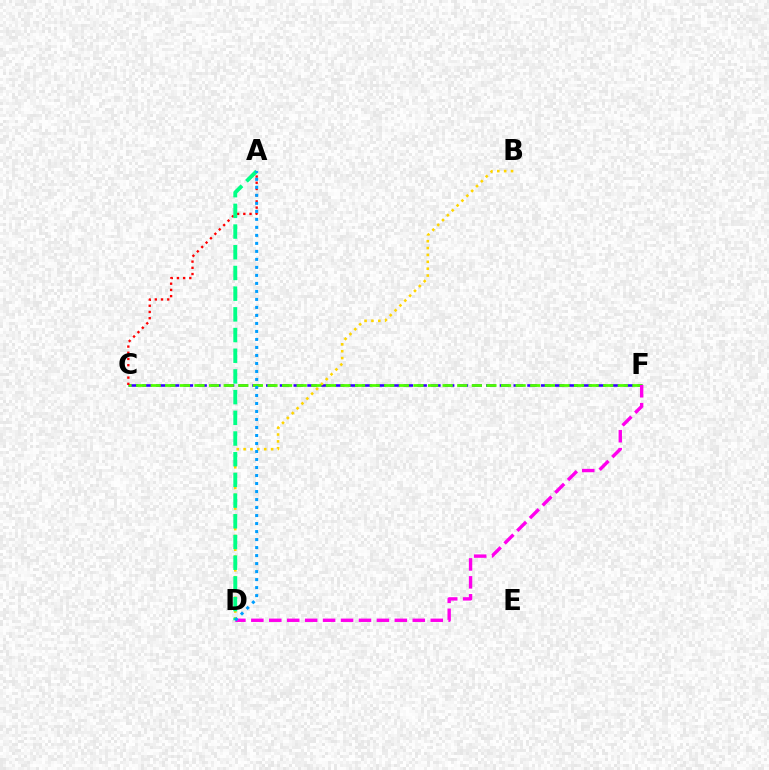{('C', 'F'): [{'color': '#3700ff', 'line_style': 'dashed', 'thickness': 1.87}, {'color': '#4fff00', 'line_style': 'dashed', 'thickness': 1.98}], ('B', 'D'): [{'color': '#ffd500', 'line_style': 'dotted', 'thickness': 1.87}], ('A', 'C'): [{'color': '#ff0000', 'line_style': 'dotted', 'thickness': 1.69}], ('D', 'F'): [{'color': '#ff00ed', 'line_style': 'dashed', 'thickness': 2.44}], ('A', 'D'): [{'color': '#00ff86', 'line_style': 'dashed', 'thickness': 2.81}, {'color': '#009eff', 'line_style': 'dotted', 'thickness': 2.17}]}